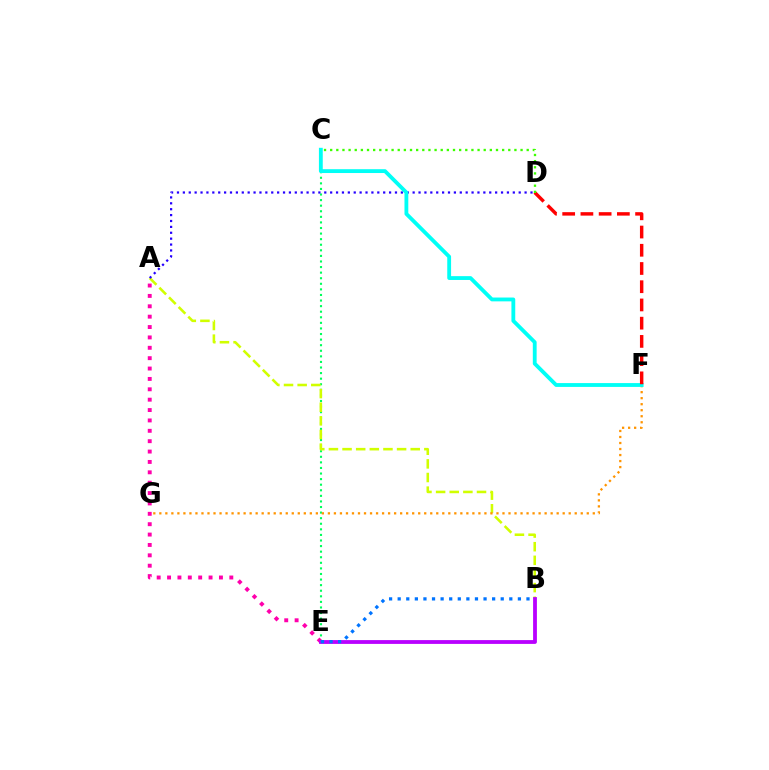{('C', 'E'): [{'color': '#00ff5c', 'line_style': 'dotted', 'thickness': 1.52}], ('A', 'B'): [{'color': '#d1ff00', 'line_style': 'dashed', 'thickness': 1.85}], ('A', 'D'): [{'color': '#2500ff', 'line_style': 'dotted', 'thickness': 1.6}], ('A', 'E'): [{'color': '#ff00ac', 'line_style': 'dotted', 'thickness': 2.82}], ('F', 'G'): [{'color': '#ff9400', 'line_style': 'dotted', 'thickness': 1.64}], ('B', 'E'): [{'color': '#b900ff', 'line_style': 'solid', 'thickness': 2.74}, {'color': '#0074ff', 'line_style': 'dotted', 'thickness': 2.33}], ('C', 'F'): [{'color': '#00fff6', 'line_style': 'solid', 'thickness': 2.76}], ('D', 'F'): [{'color': '#ff0000', 'line_style': 'dashed', 'thickness': 2.48}], ('C', 'D'): [{'color': '#3dff00', 'line_style': 'dotted', 'thickness': 1.67}]}